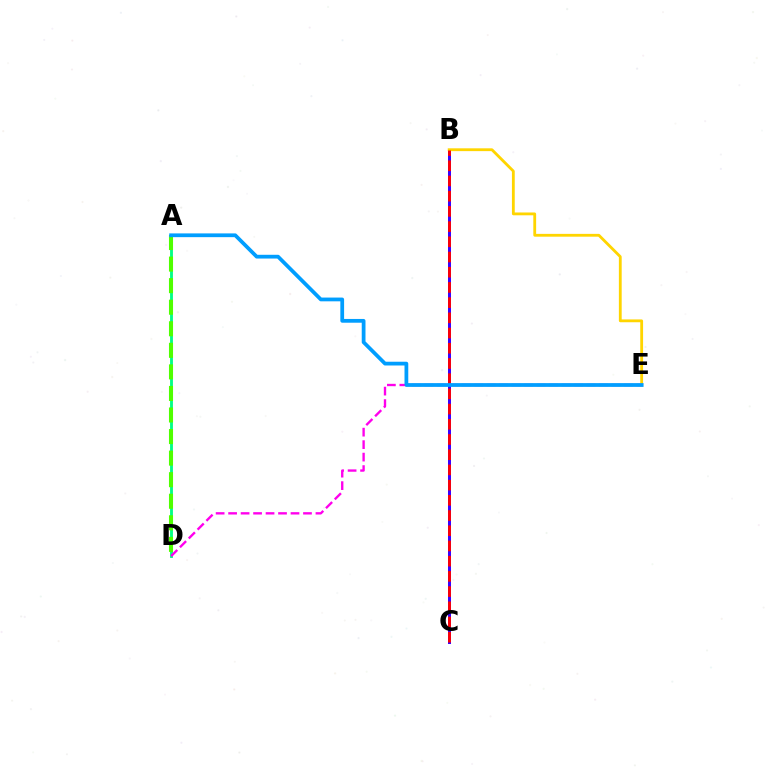{('B', 'C'): [{'color': '#3700ff', 'line_style': 'solid', 'thickness': 2.15}, {'color': '#ff0000', 'line_style': 'dashed', 'thickness': 2.07}], ('B', 'E'): [{'color': '#ffd500', 'line_style': 'solid', 'thickness': 2.03}], ('A', 'D'): [{'color': '#00ff86', 'line_style': 'solid', 'thickness': 2.06}, {'color': '#4fff00', 'line_style': 'dashed', 'thickness': 2.93}], ('D', 'E'): [{'color': '#ff00ed', 'line_style': 'dashed', 'thickness': 1.7}], ('A', 'E'): [{'color': '#009eff', 'line_style': 'solid', 'thickness': 2.71}]}